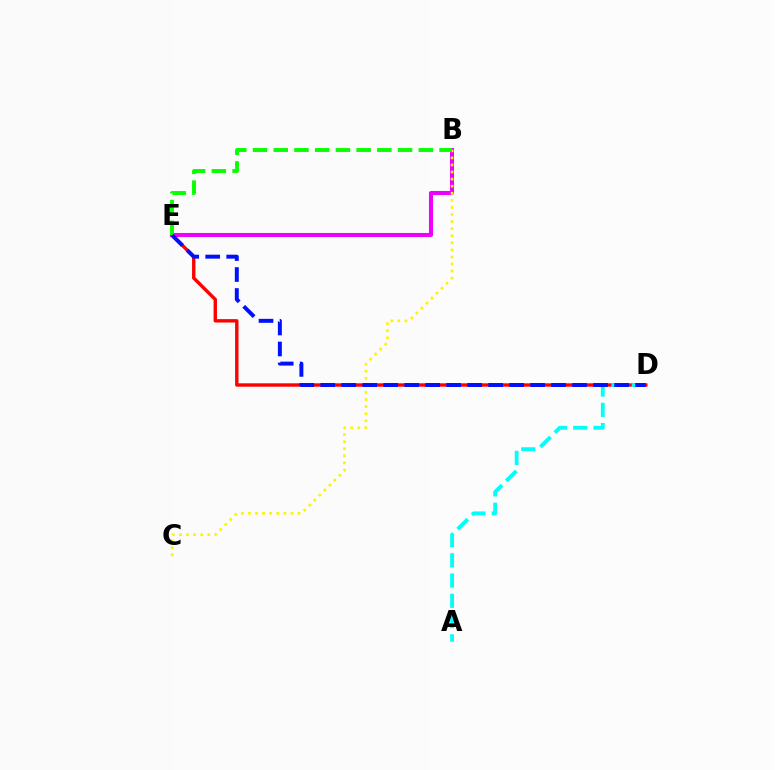{('D', 'E'): [{'color': '#ff0000', 'line_style': 'solid', 'thickness': 2.45}, {'color': '#0010ff', 'line_style': 'dashed', 'thickness': 2.85}], ('B', 'E'): [{'color': '#ee00ff', 'line_style': 'solid', 'thickness': 2.92}, {'color': '#08ff00', 'line_style': 'dashed', 'thickness': 2.82}], ('B', 'C'): [{'color': '#fcf500', 'line_style': 'dotted', 'thickness': 1.92}], ('A', 'D'): [{'color': '#00fff6', 'line_style': 'dashed', 'thickness': 2.75}]}